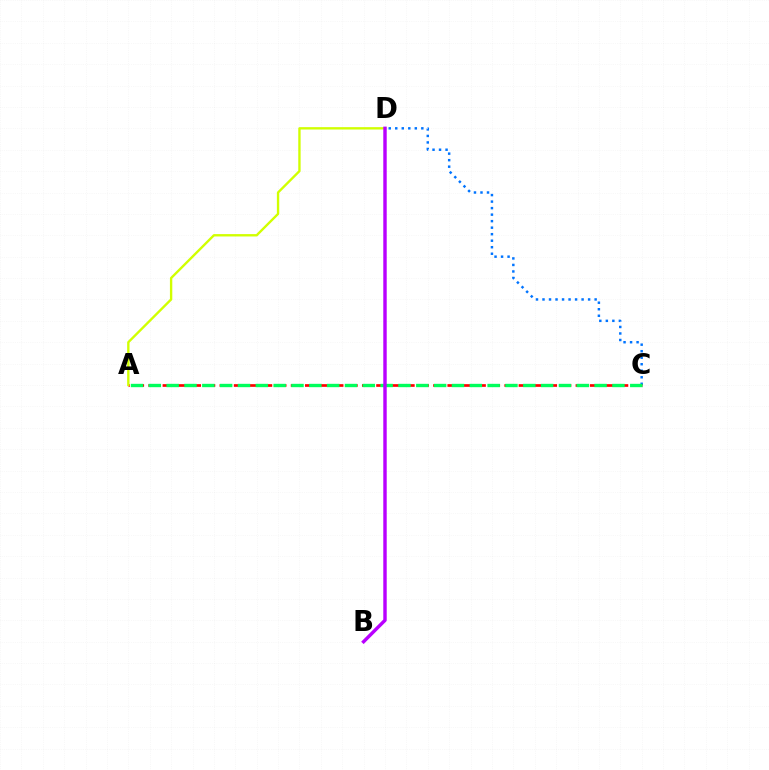{('C', 'D'): [{'color': '#0074ff', 'line_style': 'dotted', 'thickness': 1.77}], ('A', 'C'): [{'color': '#ff0000', 'line_style': 'dashed', 'thickness': 1.93}, {'color': '#00ff5c', 'line_style': 'dashed', 'thickness': 2.42}], ('A', 'D'): [{'color': '#d1ff00', 'line_style': 'solid', 'thickness': 1.7}], ('B', 'D'): [{'color': '#b900ff', 'line_style': 'solid', 'thickness': 2.47}]}